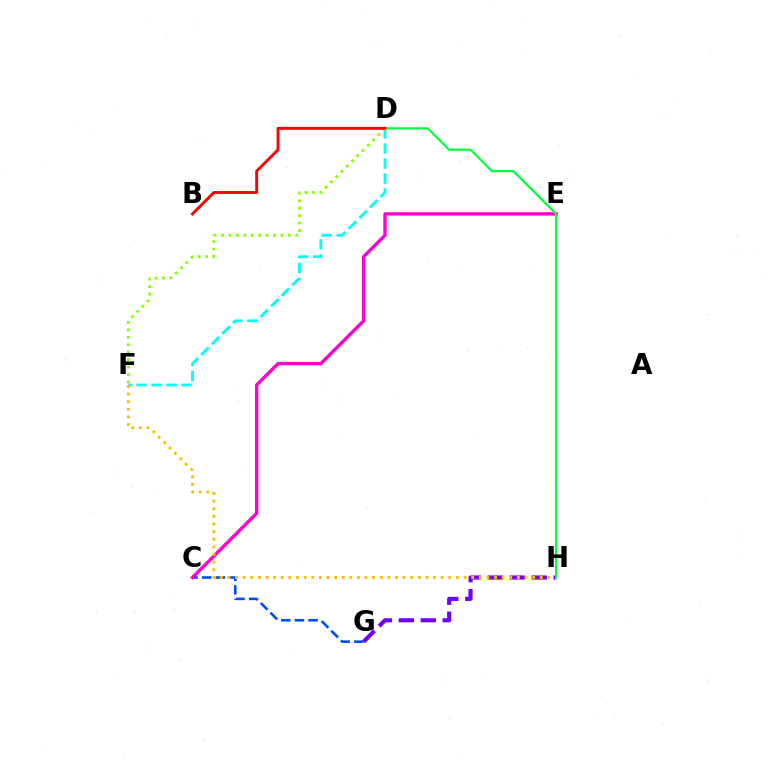{('C', 'G'): [{'color': '#004bff', 'line_style': 'dashed', 'thickness': 1.86}], ('D', 'F'): [{'color': '#00fff6', 'line_style': 'dashed', 'thickness': 2.04}, {'color': '#84ff00', 'line_style': 'dotted', 'thickness': 2.02}], ('C', 'E'): [{'color': '#ff00cf', 'line_style': 'solid', 'thickness': 2.42}], ('G', 'H'): [{'color': '#7200ff', 'line_style': 'dashed', 'thickness': 2.98}], ('F', 'H'): [{'color': '#ffbd00', 'line_style': 'dotted', 'thickness': 2.07}], ('D', 'H'): [{'color': '#00ff39', 'line_style': 'solid', 'thickness': 1.56}], ('B', 'D'): [{'color': '#ff0000', 'line_style': 'solid', 'thickness': 2.08}]}